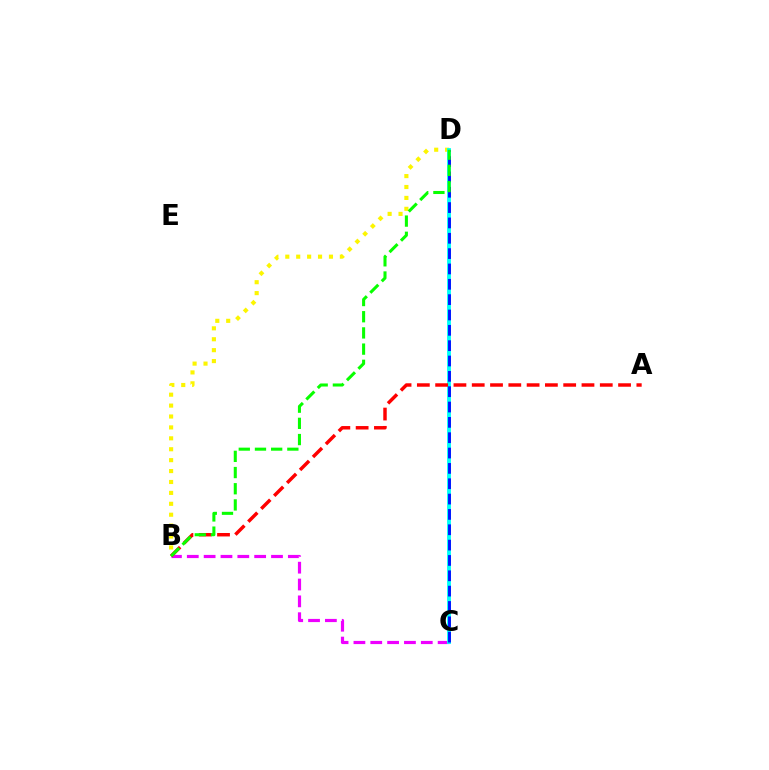{('B', 'C'): [{'color': '#ee00ff', 'line_style': 'dashed', 'thickness': 2.29}], ('B', 'D'): [{'color': '#fcf500', 'line_style': 'dotted', 'thickness': 2.96}, {'color': '#08ff00', 'line_style': 'dashed', 'thickness': 2.2}], ('C', 'D'): [{'color': '#00fff6', 'line_style': 'solid', 'thickness': 2.76}, {'color': '#0010ff', 'line_style': 'dashed', 'thickness': 2.08}], ('A', 'B'): [{'color': '#ff0000', 'line_style': 'dashed', 'thickness': 2.48}]}